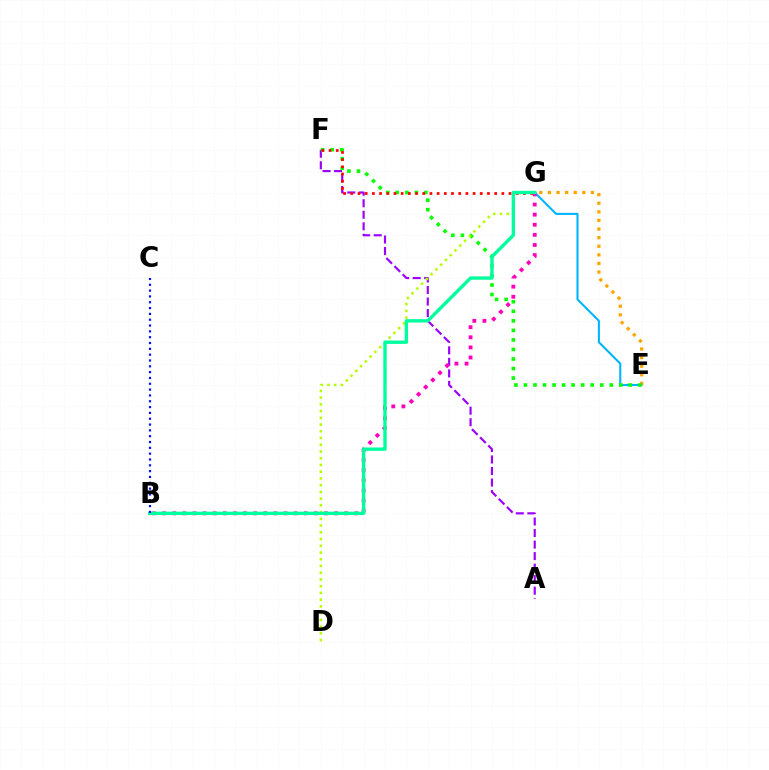{('A', 'F'): [{'color': '#9b00ff', 'line_style': 'dashed', 'thickness': 1.57}], ('E', 'G'): [{'color': '#00b5ff', 'line_style': 'solid', 'thickness': 1.51}, {'color': '#ffa500', 'line_style': 'dotted', 'thickness': 2.34}], ('E', 'F'): [{'color': '#08ff00', 'line_style': 'dotted', 'thickness': 2.59}], ('F', 'G'): [{'color': '#ff0000', 'line_style': 'dotted', 'thickness': 1.95}], ('D', 'G'): [{'color': '#b3ff00', 'line_style': 'dotted', 'thickness': 1.83}], ('B', 'G'): [{'color': '#ff00bd', 'line_style': 'dotted', 'thickness': 2.75}, {'color': '#00ff9d', 'line_style': 'solid', 'thickness': 2.42}], ('B', 'C'): [{'color': '#0010ff', 'line_style': 'dotted', 'thickness': 1.58}]}